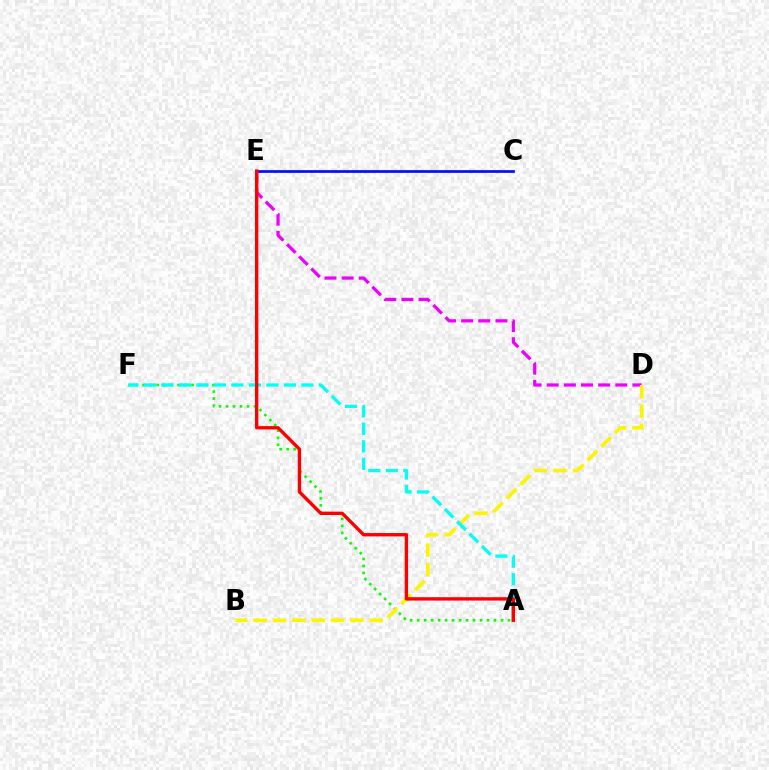{('A', 'F'): [{'color': '#08ff00', 'line_style': 'dotted', 'thickness': 1.9}, {'color': '#00fff6', 'line_style': 'dashed', 'thickness': 2.38}], ('C', 'E'): [{'color': '#0010ff', 'line_style': 'solid', 'thickness': 1.98}], ('D', 'E'): [{'color': '#ee00ff', 'line_style': 'dashed', 'thickness': 2.33}], ('B', 'D'): [{'color': '#fcf500', 'line_style': 'dashed', 'thickness': 2.63}], ('A', 'E'): [{'color': '#ff0000', 'line_style': 'solid', 'thickness': 2.43}]}